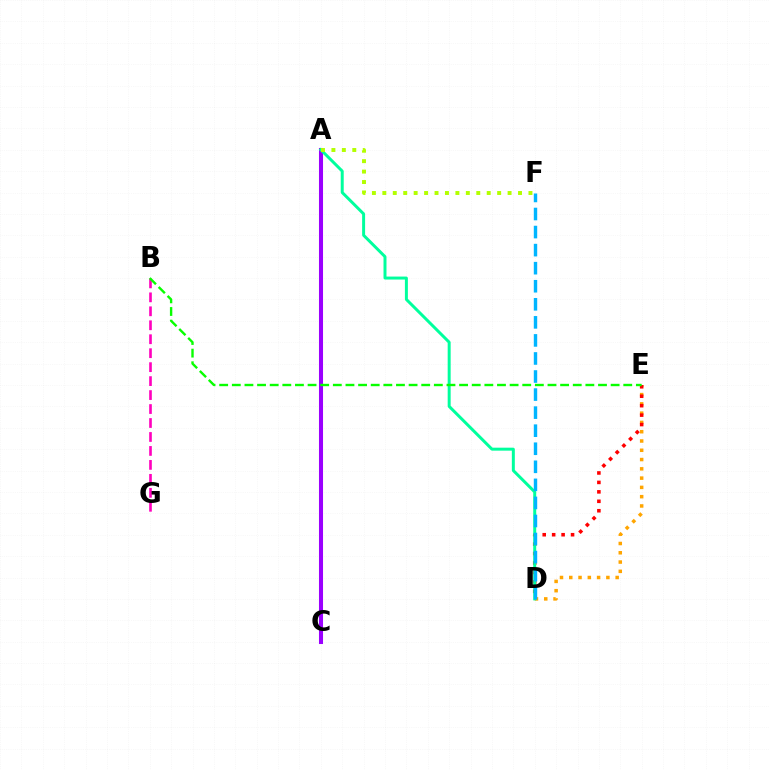{('A', 'C'): [{'color': '#0010ff', 'line_style': 'dashed', 'thickness': 2.12}, {'color': '#9b00ff', 'line_style': 'solid', 'thickness': 2.92}], ('D', 'E'): [{'color': '#ffa500', 'line_style': 'dotted', 'thickness': 2.52}, {'color': '#ff0000', 'line_style': 'dotted', 'thickness': 2.57}], ('B', 'G'): [{'color': '#ff00bd', 'line_style': 'dashed', 'thickness': 1.9}], ('A', 'D'): [{'color': '#00ff9d', 'line_style': 'solid', 'thickness': 2.14}], ('A', 'F'): [{'color': '#b3ff00', 'line_style': 'dotted', 'thickness': 2.84}], ('B', 'E'): [{'color': '#08ff00', 'line_style': 'dashed', 'thickness': 1.72}], ('D', 'F'): [{'color': '#00b5ff', 'line_style': 'dashed', 'thickness': 2.45}]}